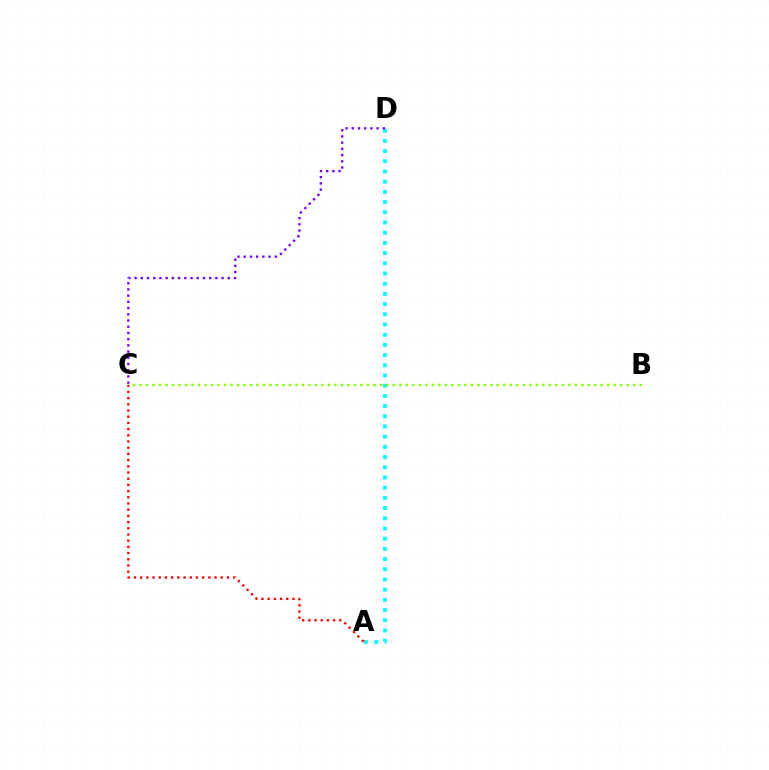{('A', 'D'): [{'color': '#00fff6', 'line_style': 'dotted', 'thickness': 2.77}], ('C', 'D'): [{'color': '#7200ff', 'line_style': 'dotted', 'thickness': 1.69}], ('B', 'C'): [{'color': '#84ff00', 'line_style': 'dotted', 'thickness': 1.77}], ('A', 'C'): [{'color': '#ff0000', 'line_style': 'dotted', 'thickness': 1.68}]}